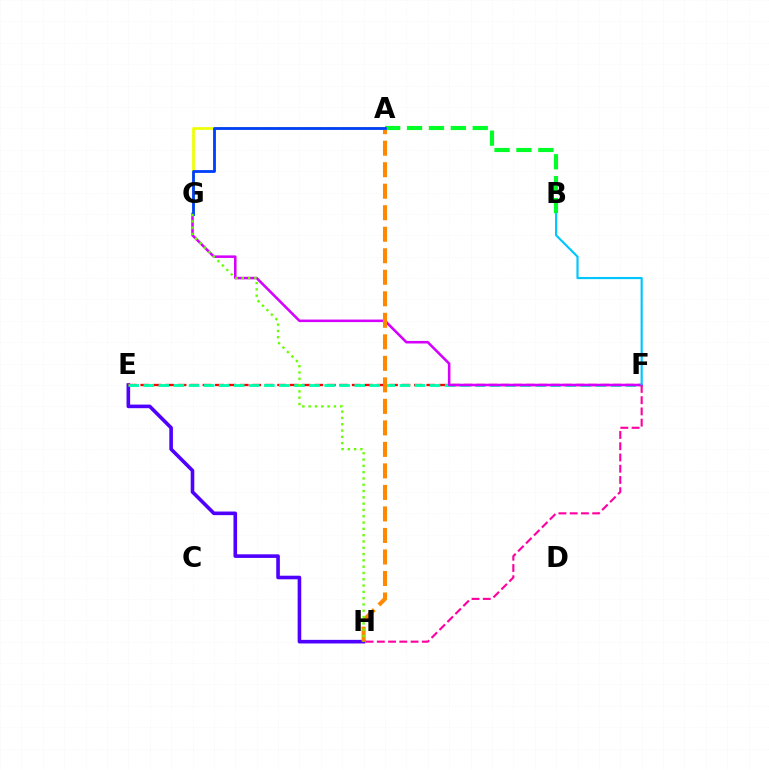{('E', 'H'): [{'color': '#4f00ff', 'line_style': 'solid', 'thickness': 2.6}], ('E', 'F'): [{'color': '#ff0000', 'line_style': 'dashed', 'thickness': 1.69}, {'color': '#00ffaf', 'line_style': 'dashed', 'thickness': 2.05}], ('F', 'G'): [{'color': '#d600ff', 'line_style': 'solid', 'thickness': 1.84}], ('A', 'B'): [{'color': '#00ff27', 'line_style': 'dashed', 'thickness': 2.98}], ('A', 'H'): [{'color': '#ff8800', 'line_style': 'dashed', 'thickness': 2.92}], ('B', 'F'): [{'color': '#00c7ff', 'line_style': 'solid', 'thickness': 1.56}], ('A', 'G'): [{'color': '#eeff00', 'line_style': 'solid', 'thickness': 1.95}, {'color': '#003fff', 'line_style': 'solid', 'thickness': 2.02}], ('F', 'H'): [{'color': '#ff00a0', 'line_style': 'dashed', 'thickness': 1.53}], ('G', 'H'): [{'color': '#66ff00', 'line_style': 'dotted', 'thickness': 1.71}]}